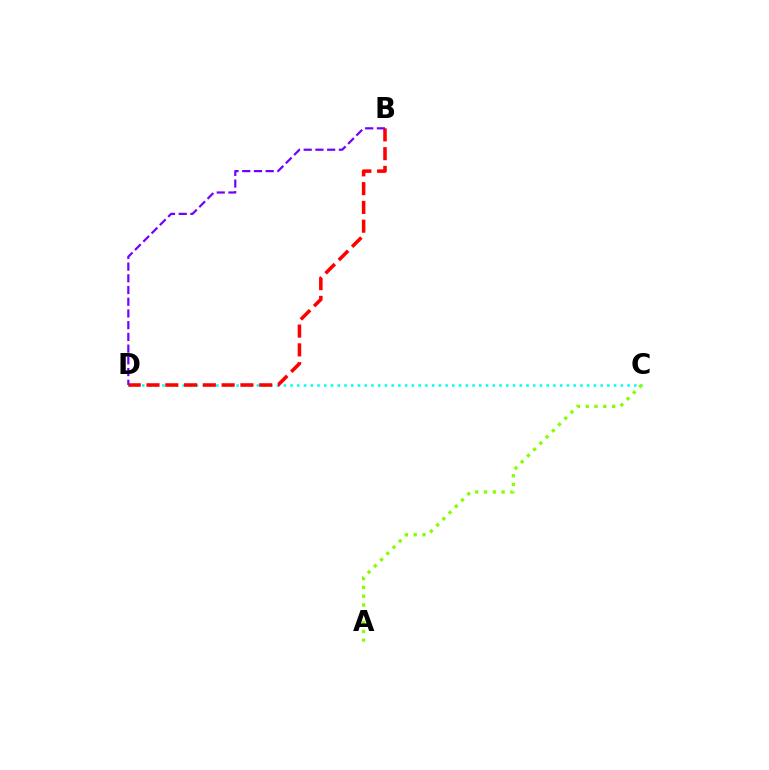{('C', 'D'): [{'color': '#00fff6', 'line_style': 'dotted', 'thickness': 1.83}], ('A', 'C'): [{'color': '#84ff00', 'line_style': 'dotted', 'thickness': 2.39}], ('B', 'D'): [{'color': '#ff0000', 'line_style': 'dashed', 'thickness': 2.55}, {'color': '#7200ff', 'line_style': 'dashed', 'thickness': 1.59}]}